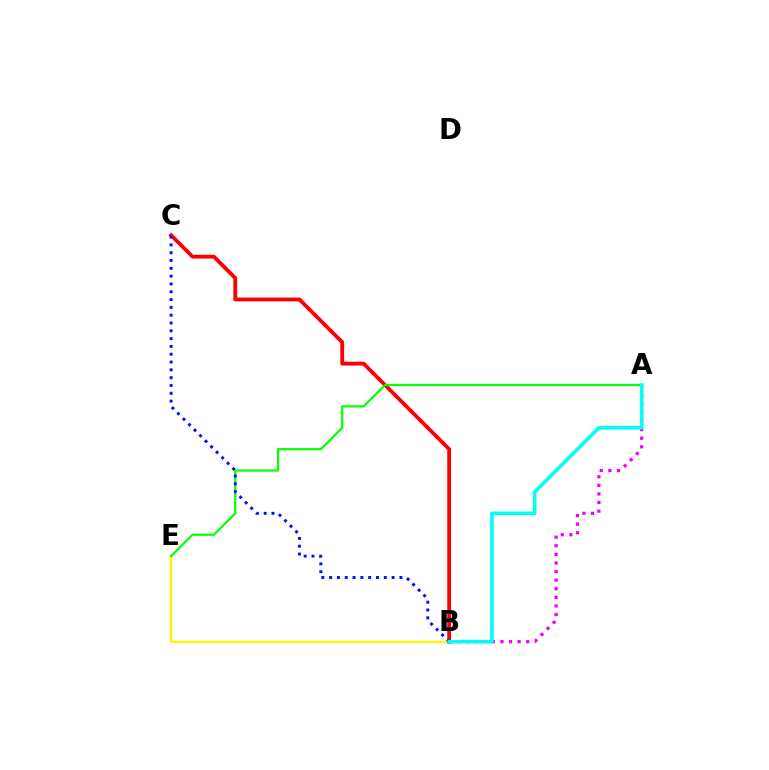{('B', 'E'): [{'color': '#fcf500', 'line_style': 'solid', 'thickness': 1.7}], ('B', 'C'): [{'color': '#ff0000', 'line_style': 'solid', 'thickness': 2.75}, {'color': '#0010ff', 'line_style': 'dotted', 'thickness': 2.12}], ('A', 'E'): [{'color': '#08ff00', 'line_style': 'solid', 'thickness': 1.61}], ('A', 'B'): [{'color': '#ee00ff', 'line_style': 'dotted', 'thickness': 2.34}, {'color': '#00fff6', 'line_style': 'solid', 'thickness': 2.59}]}